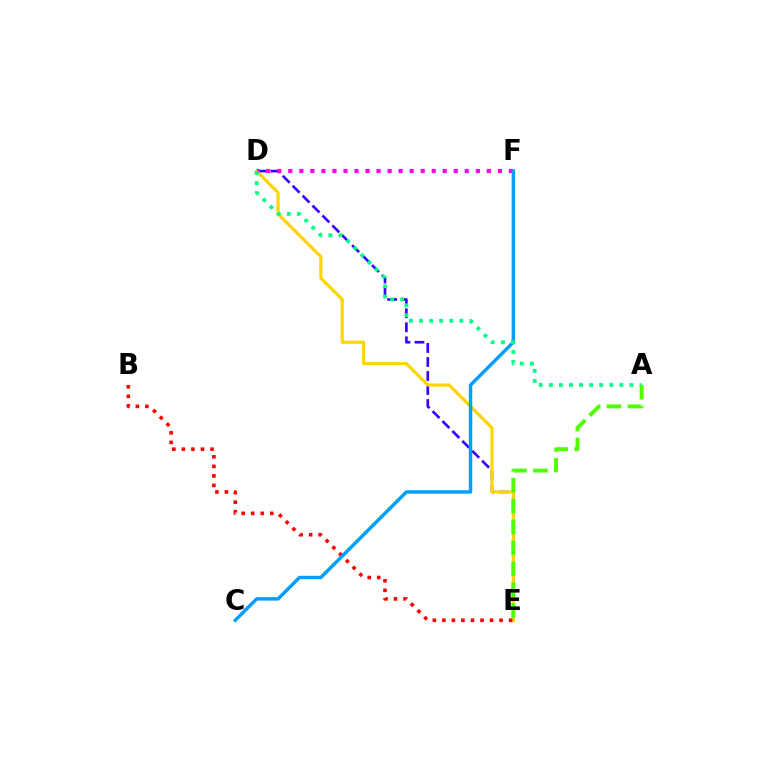{('D', 'E'): [{'color': '#3700ff', 'line_style': 'dashed', 'thickness': 1.9}, {'color': '#ffd500', 'line_style': 'solid', 'thickness': 2.28}], ('D', 'F'): [{'color': '#ff00ed', 'line_style': 'dotted', 'thickness': 3.0}], ('B', 'E'): [{'color': '#ff0000', 'line_style': 'dotted', 'thickness': 2.59}], ('C', 'F'): [{'color': '#009eff', 'line_style': 'solid', 'thickness': 2.47}], ('A', 'D'): [{'color': '#00ff86', 'line_style': 'dotted', 'thickness': 2.74}], ('A', 'E'): [{'color': '#4fff00', 'line_style': 'dashed', 'thickness': 2.84}]}